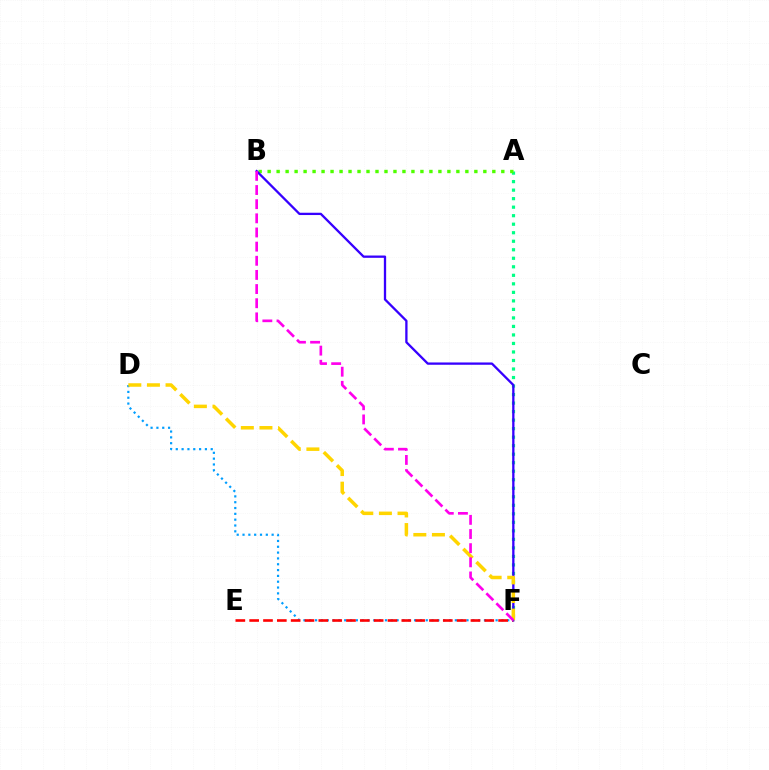{('D', 'F'): [{'color': '#009eff', 'line_style': 'dotted', 'thickness': 1.58}, {'color': '#ffd500', 'line_style': 'dashed', 'thickness': 2.53}], ('A', 'F'): [{'color': '#00ff86', 'line_style': 'dotted', 'thickness': 2.31}], ('E', 'F'): [{'color': '#ff0000', 'line_style': 'dashed', 'thickness': 1.88}], ('A', 'B'): [{'color': '#4fff00', 'line_style': 'dotted', 'thickness': 2.44}], ('B', 'F'): [{'color': '#3700ff', 'line_style': 'solid', 'thickness': 1.66}, {'color': '#ff00ed', 'line_style': 'dashed', 'thickness': 1.92}]}